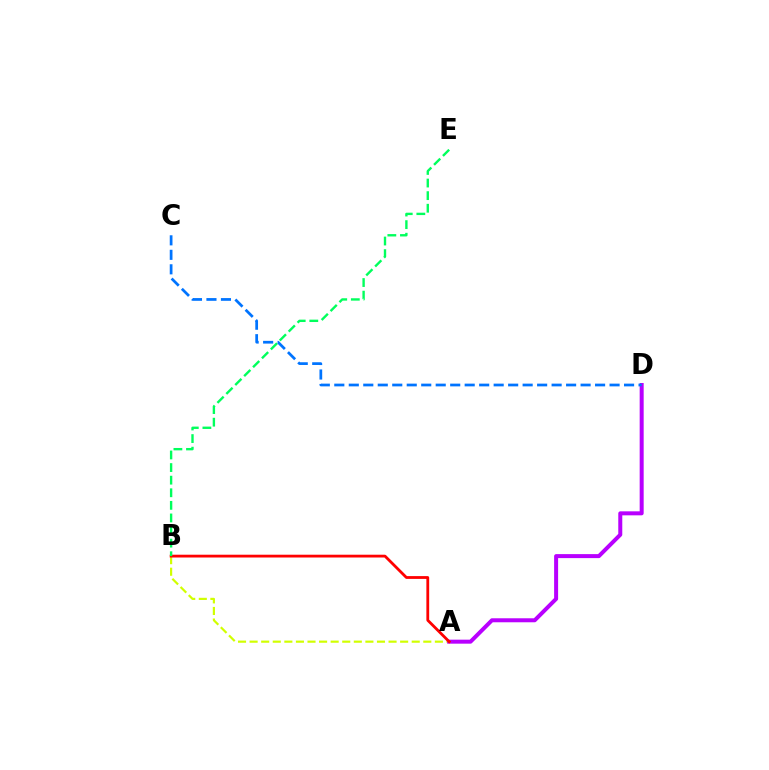{('A', 'B'): [{'color': '#d1ff00', 'line_style': 'dashed', 'thickness': 1.57}, {'color': '#ff0000', 'line_style': 'solid', 'thickness': 2.01}], ('A', 'D'): [{'color': '#b900ff', 'line_style': 'solid', 'thickness': 2.88}], ('B', 'E'): [{'color': '#00ff5c', 'line_style': 'dashed', 'thickness': 1.71}], ('C', 'D'): [{'color': '#0074ff', 'line_style': 'dashed', 'thickness': 1.97}]}